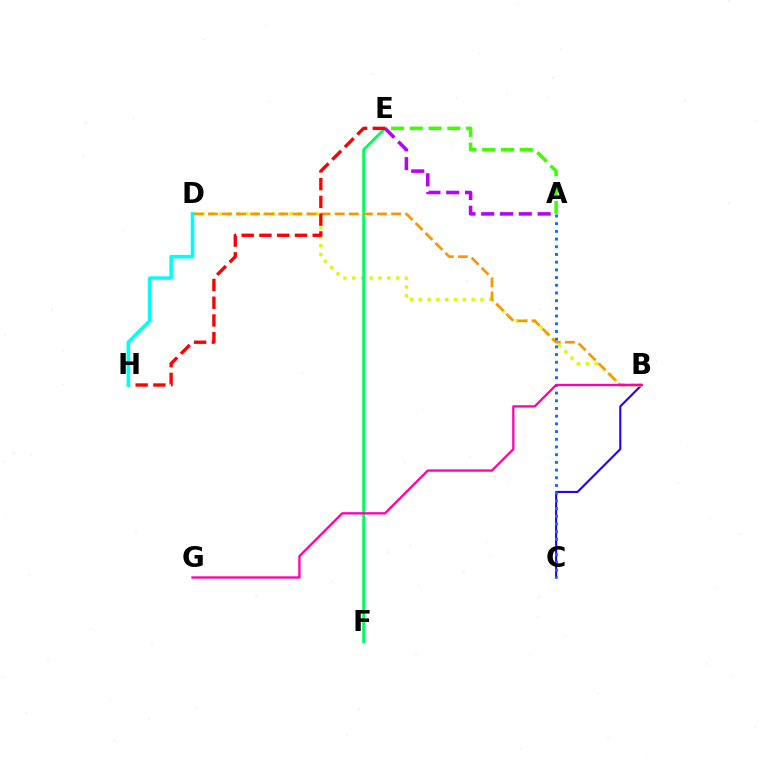{('B', 'C'): [{'color': '#2500ff', 'line_style': 'solid', 'thickness': 1.51}], ('B', 'D'): [{'color': '#d1ff00', 'line_style': 'dotted', 'thickness': 2.39}, {'color': '#ff9400', 'line_style': 'dashed', 'thickness': 1.91}], ('E', 'F'): [{'color': '#00ff5c', 'line_style': 'solid', 'thickness': 2.02}], ('A', 'E'): [{'color': '#3dff00', 'line_style': 'dashed', 'thickness': 2.55}, {'color': '#b900ff', 'line_style': 'dashed', 'thickness': 2.55}], ('A', 'C'): [{'color': '#0074ff', 'line_style': 'dotted', 'thickness': 2.09}], ('B', 'G'): [{'color': '#ff00ac', 'line_style': 'solid', 'thickness': 1.66}], ('E', 'H'): [{'color': '#ff0000', 'line_style': 'dashed', 'thickness': 2.41}], ('D', 'H'): [{'color': '#00fff6', 'line_style': 'solid', 'thickness': 2.57}]}